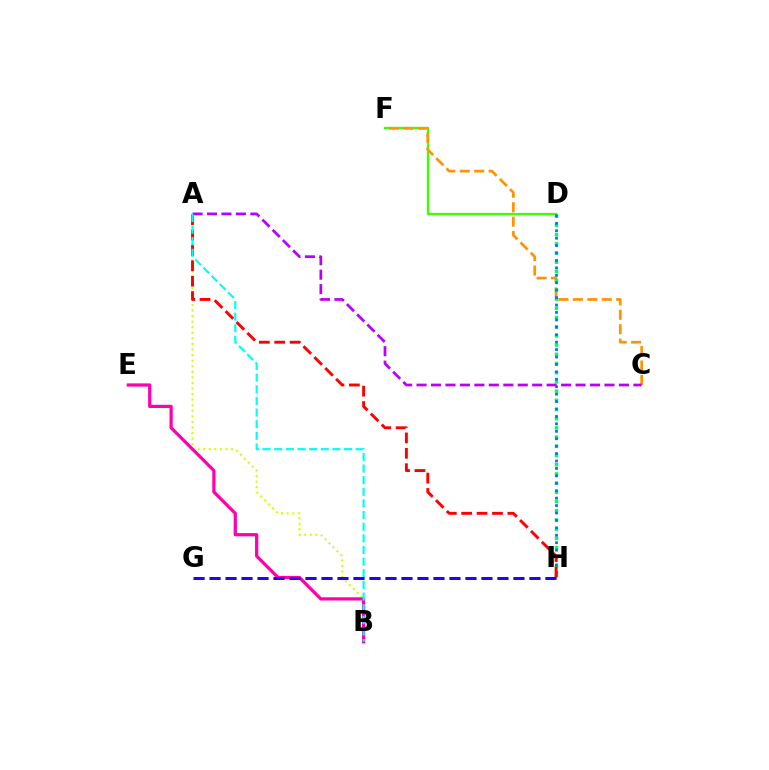{('D', 'F'): [{'color': '#3dff00', 'line_style': 'solid', 'thickness': 1.67}], ('C', 'F'): [{'color': '#ff9400', 'line_style': 'dashed', 'thickness': 1.96}], ('D', 'H'): [{'color': '#00ff5c', 'line_style': 'dotted', 'thickness': 2.5}, {'color': '#0074ff', 'line_style': 'dotted', 'thickness': 2.02}], ('A', 'C'): [{'color': '#b900ff', 'line_style': 'dashed', 'thickness': 1.96}], ('A', 'B'): [{'color': '#d1ff00', 'line_style': 'dotted', 'thickness': 1.51}, {'color': '#00fff6', 'line_style': 'dashed', 'thickness': 1.58}], ('A', 'H'): [{'color': '#ff0000', 'line_style': 'dashed', 'thickness': 2.09}], ('B', 'E'): [{'color': '#ff00ac', 'line_style': 'solid', 'thickness': 2.33}], ('G', 'H'): [{'color': '#2500ff', 'line_style': 'dashed', 'thickness': 2.17}]}